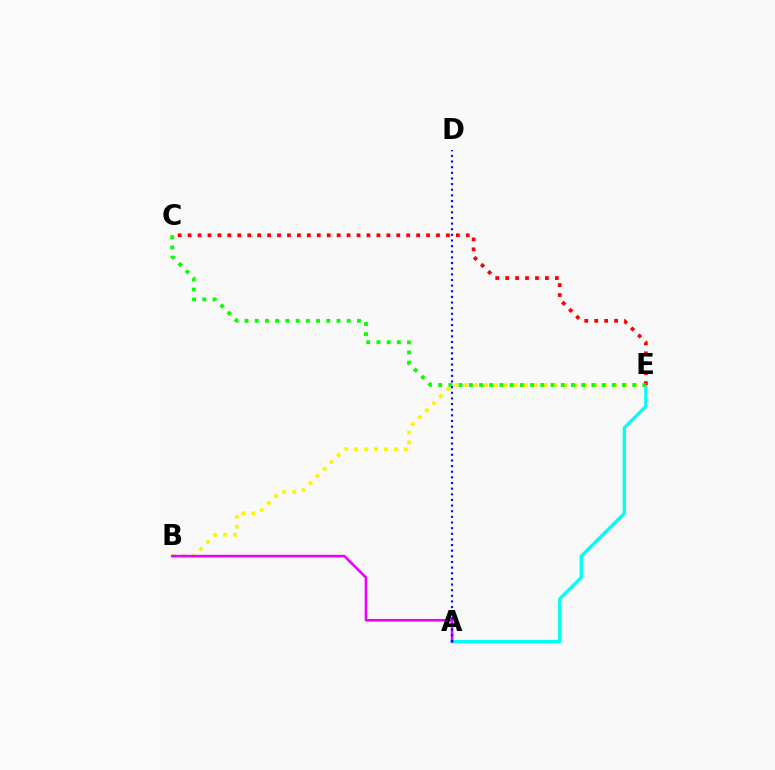{('B', 'E'): [{'color': '#fcf500', 'line_style': 'dotted', 'thickness': 2.7}], ('A', 'E'): [{'color': '#00fff6', 'line_style': 'solid', 'thickness': 2.36}], ('A', 'B'): [{'color': '#ee00ff', 'line_style': 'solid', 'thickness': 1.88}], ('C', 'E'): [{'color': '#ff0000', 'line_style': 'dotted', 'thickness': 2.7}, {'color': '#08ff00', 'line_style': 'dotted', 'thickness': 2.78}], ('A', 'D'): [{'color': '#0010ff', 'line_style': 'dotted', 'thickness': 1.53}]}